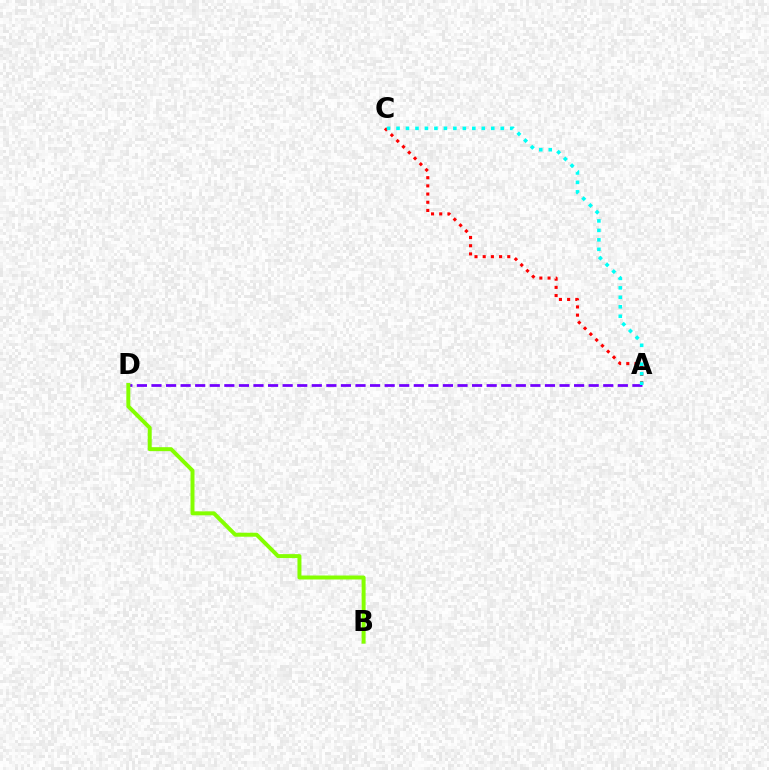{('A', 'D'): [{'color': '#7200ff', 'line_style': 'dashed', 'thickness': 1.98}], ('B', 'D'): [{'color': '#84ff00', 'line_style': 'solid', 'thickness': 2.86}], ('A', 'C'): [{'color': '#ff0000', 'line_style': 'dotted', 'thickness': 2.23}, {'color': '#00fff6', 'line_style': 'dotted', 'thickness': 2.57}]}